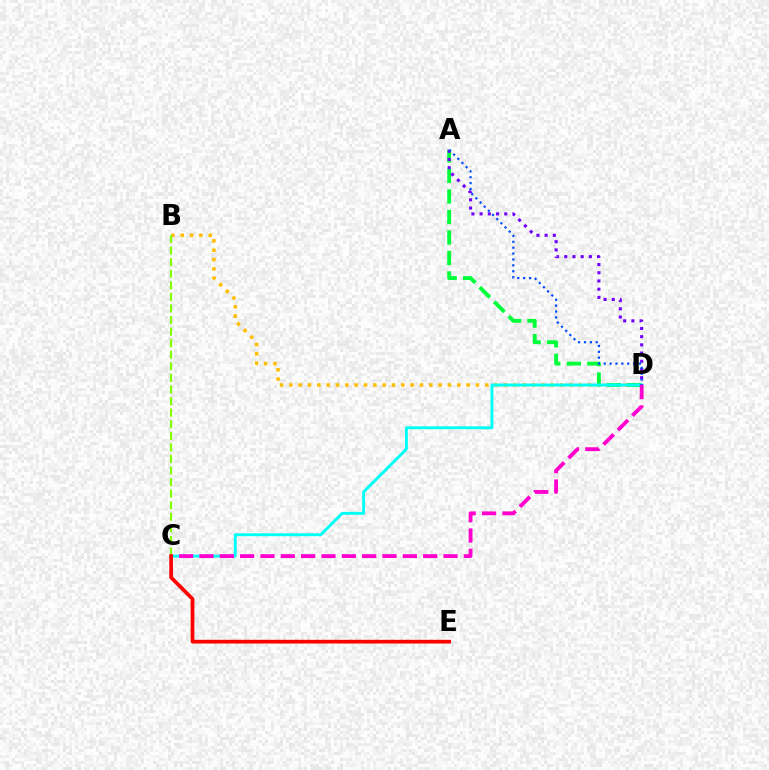{('B', 'D'): [{'color': '#ffbd00', 'line_style': 'dotted', 'thickness': 2.54}], ('A', 'D'): [{'color': '#00ff39', 'line_style': 'dashed', 'thickness': 2.79}, {'color': '#7200ff', 'line_style': 'dotted', 'thickness': 2.23}, {'color': '#004bff', 'line_style': 'dotted', 'thickness': 1.6}], ('B', 'C'): [{'color': '#84ff00', 'line_style': 'dashed', 'thickness': 1.57}], ('C', 'D'): [{'color': '#00fff6', 'line_style': 'solid', 'thickness': 2.1}, {'color': '#ff00cf', 'line_style': 'dashed', 'thickness': 2.76}], ('C', 'E'): [{'color': '#ff0000', 'line_style': 'solid', 'thickness': 2.68}]}